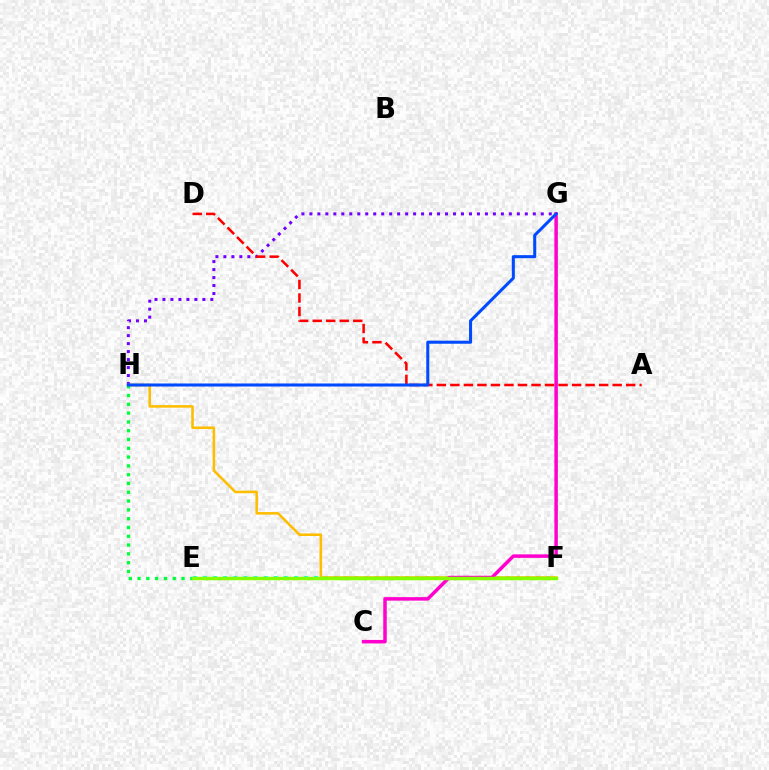{('E', 'H'): [{'color': '#00ff39', 'line_style': 'dotted', 'thickness': 2.39}], ('E', 'F'): [{'color': '#00fff6', 'line_style': 'dotted', 'thickness': 2.74}, {'color': '#84ff00', 'line_style': 'solid', 'thickness': 2.51}], ('G', 'H'): [{'color': '#7200ff', 'line_style': 'dotted', 'thickness': 2.17}, {'color': '#004bff', 'line_style': 'solid', 'thickness': 2.19}], ('A', 'D'): [{'color': '#ff0000', 'line_style': 'dashed', 'thickness': 1.84}], ('F', 'H'): [{'color': '#ffbd00', 'line_style': 'solid', 'thickness': 1.84}], ('C', 'G'): [{'color': '#ff00cf', 'line_style': 'solid', 'thickness': 2.51}]}